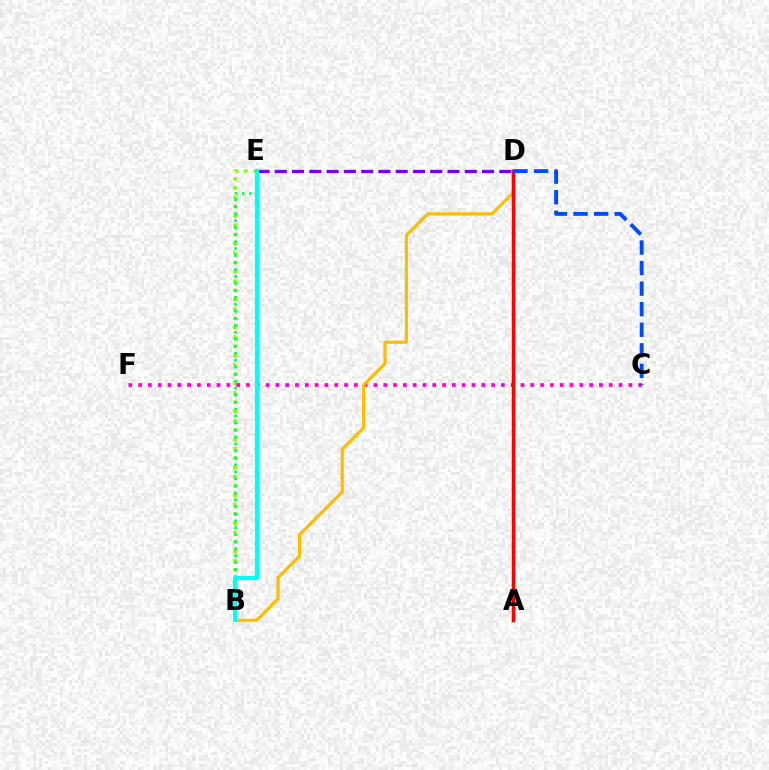{('B', 'E'): [{'color': '#84ff00', 'line_style': 'dotted', 'thickness': 2.53}, {'color': '#00ff39', 'line_style': 'dotted', 'thickness': 1.9}, {'color': '#00fff6', 'line_style': 'solid', 'thickness': 2.98}], ('C', 'F'): [{'color': '#ff00cf', 'line_style': 'dotted', 'thickness': 2.66}], ('D', 'E'): [{'color': '#7200ff', 'line_style': 'dashed', 'thickness': 2.35}], ('B', 'D'): [{'color': '#ffbd00', 'line_style': 'solid', 'thickness': 2.29}], ('A', 'D'): [{'color': '#ff0000', 'line_style': 'solid', 'thickness': 2.51}], ('C', 'D'): [{'color': '#004bff', 'line_style': 'dashed', 'thickness': 2.79}]}